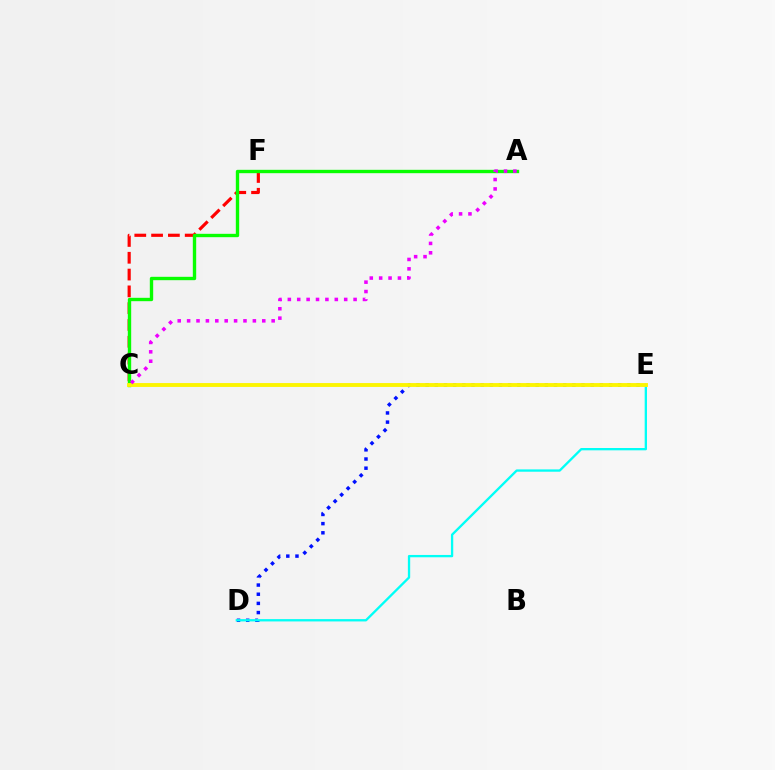{('C', 'F'): [{'color': '#ff0000', 'line_style': 'dashed', 'thickness': 2.28}], ('D', 'E'): [{'color': '#0010ff', 'line_style': 'dotted', 'thickness': 2.49}, {'color': '#00fff6', 'line_style': 'solid', 'thickness': 1.67}], ('A', 'C'): [{'color': '#08ff00', 'line_style': 'solid', 'thickness': 2.42}, {'color': '#ee00ff', 'line_style': 'dotted', 'thickness': 2.55}], ('C', 'E'): [{'color': '#fcf500', 'line_style': 'solid', 'thickness': 2.79}]}